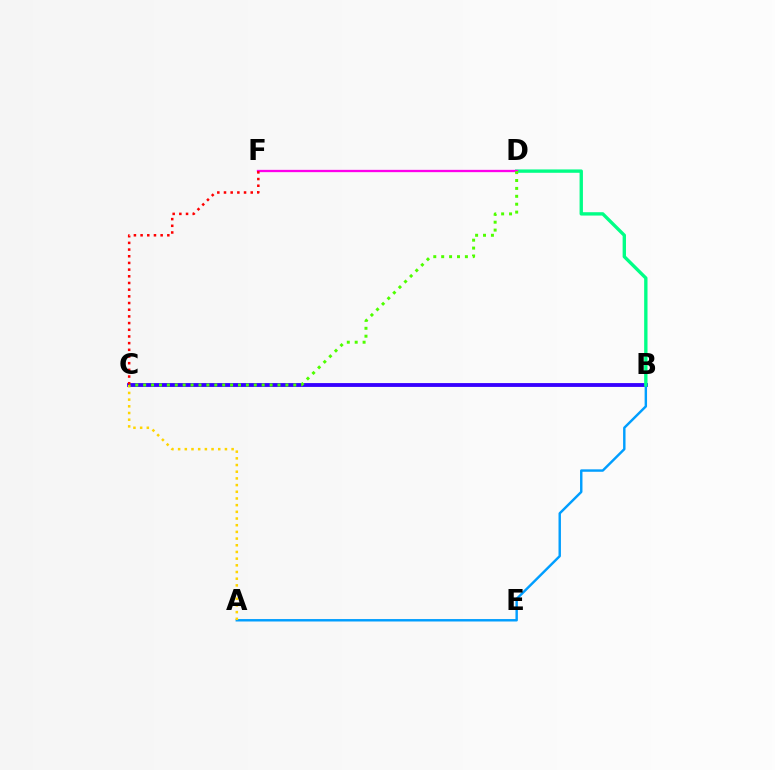{('B', 'C'): [{'color': '#3700ff', 'line_style': 'solid', 'thickness': 2.76}], ('A', 'B'): [{'color': '#009eff', 'line_style': 'solid', 'thickness': 1.75}], ('A', 'C'): [{'color': '#ffd500', 'line_style': 'dotted', 'thickness': 1.82}], ('B', 'D'): [{'color': '#00ff86', 'line_style': 'solid', 'thickness': 2.42}], ('D', 'F'): [{'color': '#ff00ed', 'line_style': 'solid', 'thickness': 1.66}], ('C', 'D'): [{'color': '#4fff00', 'line_style': 'dotted', 'thickness': 2.15}], ('C', 'F'): [{'color': '#ff0000', 'line_style': 'dotted', 'thickness': 1.82}]}